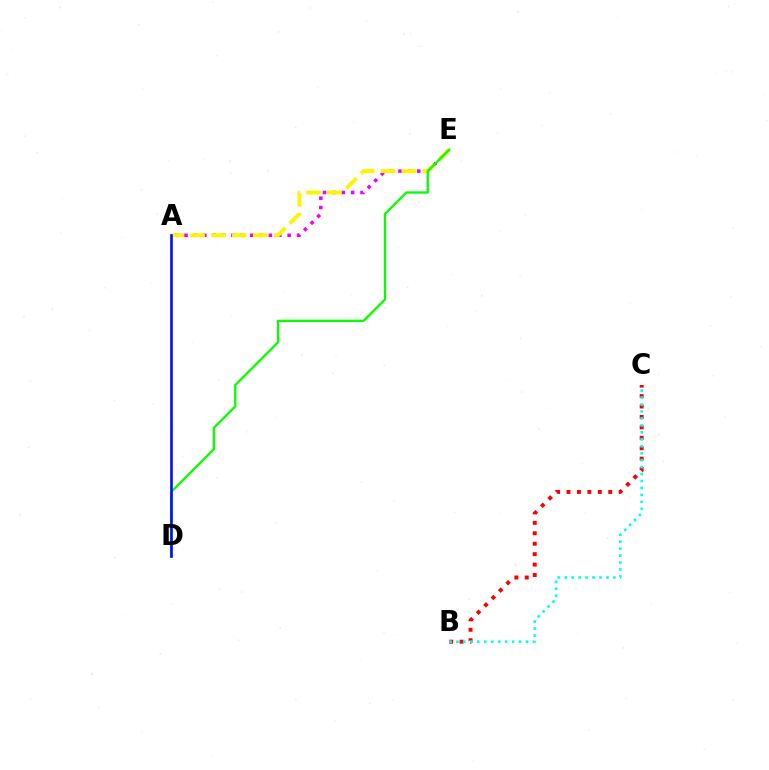{('B', 'C'): [{'color': '#ff0000', 'line_style': 'dotted', 'thickness': 2.83}, {'color': '#00fff6', 'line_style': 'dotted', 'thickness': 1.89}], ('A', 'E'): [{'color': '#ee00ff', 'line_style': 'dotted', 'thickness': 2.55}, {'color': '#fcf500', 'line_style': 'dashed', 'thickness': 2.84}], ('D', 'E'): [{'color': '#08ff00', 'line_style': 'solid', 'thickness': 1.68}], ('A', 'D'): [{'color': '#0010ff', 'line_style': 'solid', 'thickness': 1.89}]}